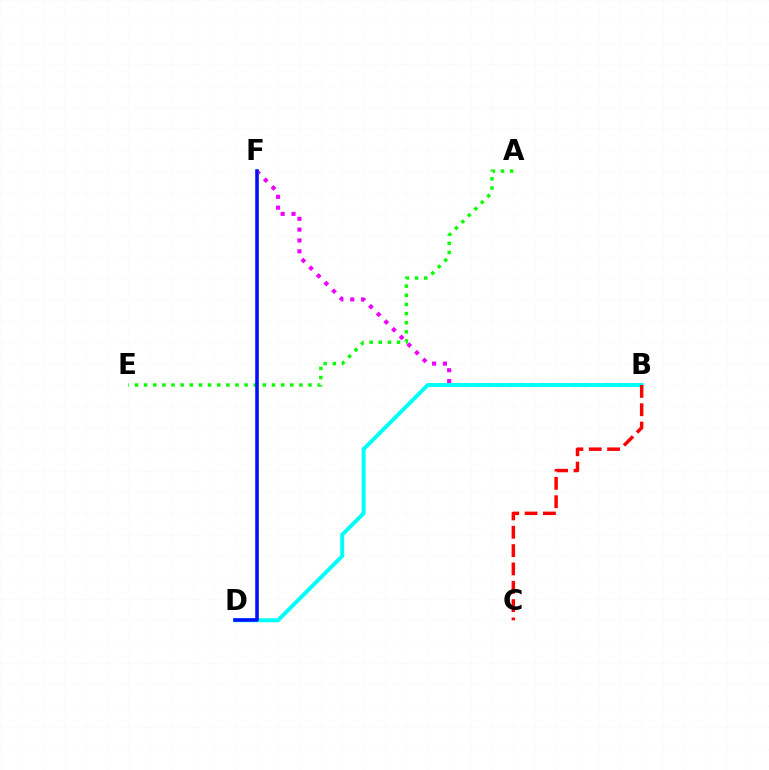{('B', 'F'): [{'color': '#ee00ff', 'line_style': 'dotted', 'thickness': 2.95}], ('D', 'F'): [{'color': '#fcf500', 'line_style': 'solid', 'thickness': 1.93}, {'color': '#0010ff', 'line_style': 'solid', 'thickness': 2.56}], ('A', 'E'): [{'color': '#08ff00', 'line_style': 'dotted', 'thickness': 2.48}], ('B', 'D'): [{'color': '#00fff6', 'line_style': 'solid', 'thickness': 2.84}], ('B', 'C'): [{'color': '#ff0000', 'line_style': 'dashed', 'thickness': 2.49}]}